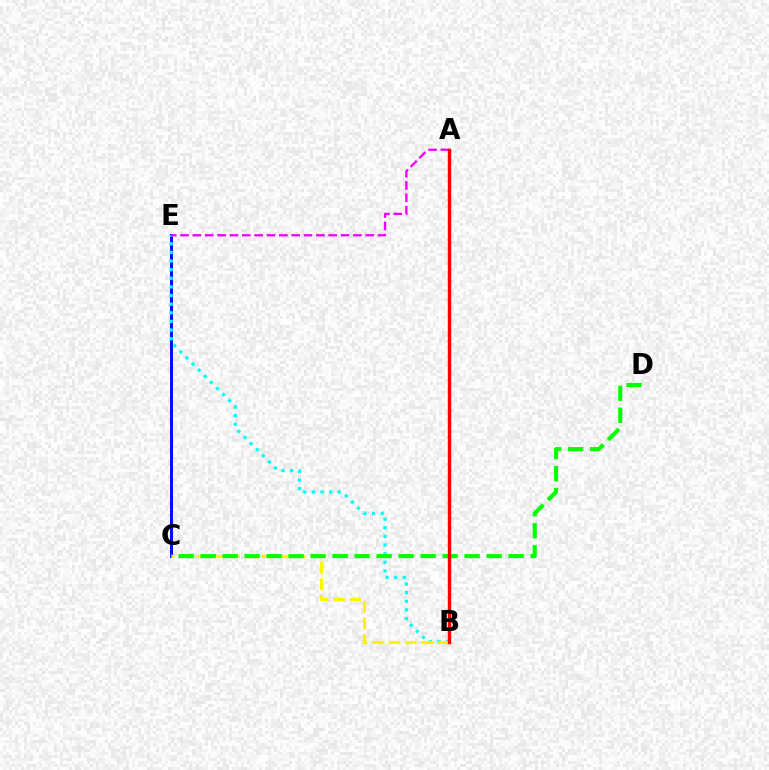{('C', 'E'): [{'color': '#0010ff', 'line_style': 'solid', 'thickness': 2.16}], ('B', 'E'): [{'color': '#00fff6', 'line_style': 'dotted', 'thickness': 2.34}], ('B', 'C'): [{'color': '#fcf500', 'line_style': 'dashed', 'thickness': 2.23}], ('A', 'E'): [{'color': '#ee00ff', 'line_style': 'dashed', 'thickness': 1.68}], ('C', 'D'): [{'color': '#08ff00', 'line_style': 'dashed', 'thickness': 2.99}], ('A', 'B'): [{'color': '#ff0000', 'line_style': 'solid', 'thickness': 2.44}]}